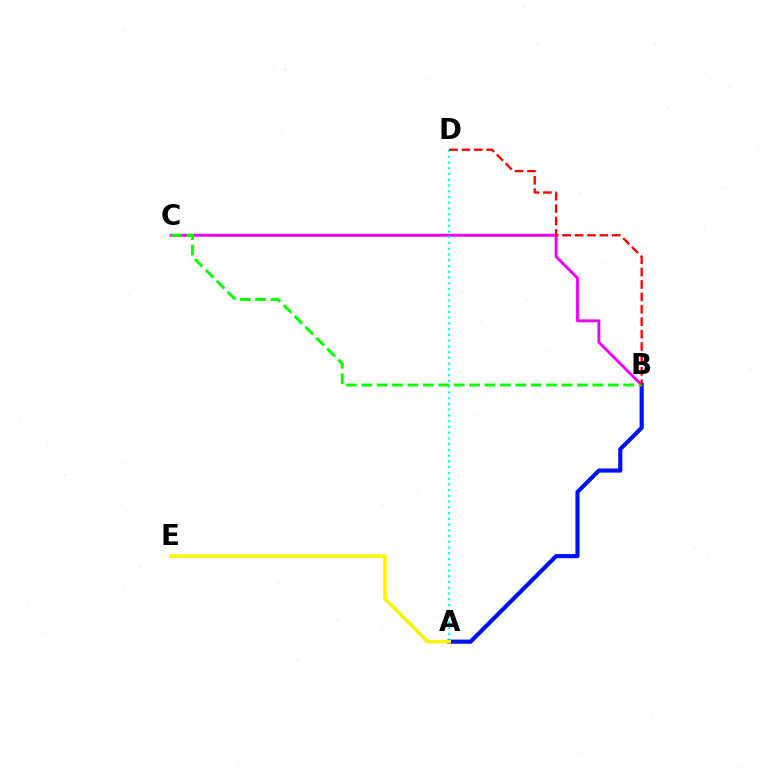{('B', 'C'): [{'color': '#ee00ff', 'line_style': 'solid', 'thickness': 2.08}, {'color': '#08ff00', 'line_style': 'dashed', 'thickness': 2.09}], ('A', 'D'): [{'color': '#00fff6', 'line_style': 'dotted', 'thickness': 1.56}], ('A', 'B'): [{'color': '#0010ff', 'line_style': 'solid', 'thickness': 2.98}], ('B', 'D'): [{'color': '#ff0000', 'line_style': 'dashed', 'thickness': 1.69}], ('A', 'E'): [{'color': '#fcf500', 'line_style': 'solid', 'thickness': 2.55}]}